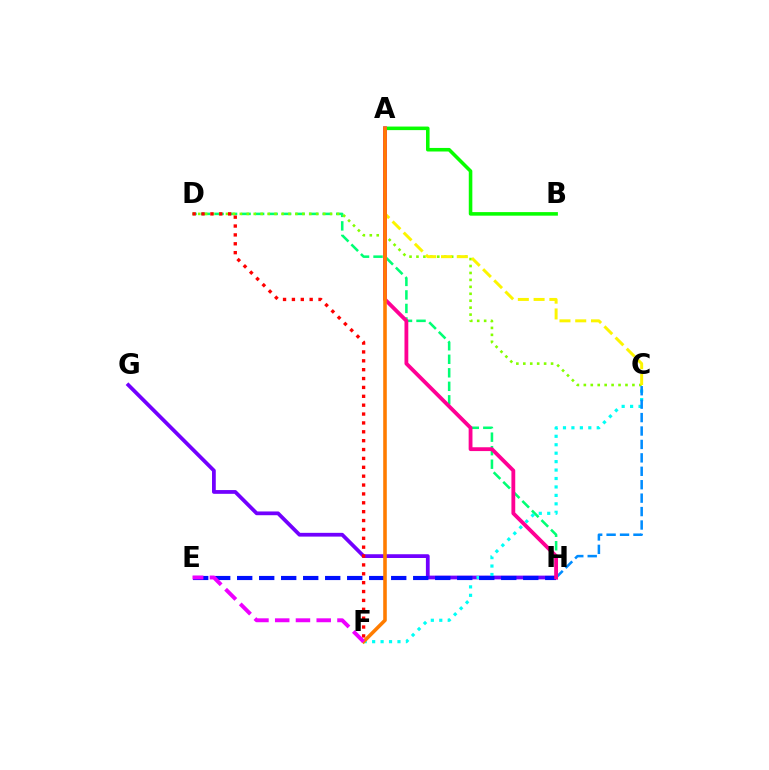{('G', 'H'): [{'color': '#7200ff', 'line_style': 'solid', 'thickness': 2.7}], ('D', 'H'): [{'color': '#00ff74', 'line_style': 'dashed', 'thickness': 1.84}], ('C', 'F'): [{'color': '#00fff6', 'line_style': 'dotted', 'thickness': 2.29}], ('A', 'B'): [{'color': '#08ff00', 'line_style': 'solid', 'thickness': 2.56}], ('E', 'H'): [{'color': '#0010ff', 'line_style': 'dashed', 'thickness': 2.99}], ('C', 'D'): [{'color': '#84ff00', 'line_style': 'dotted', 'thickness': 1.89}], ('C', 'H'): [{'color': '#008cff', 'line_style': 'dashed', 'thickness': 1.82}], ('D', 'F'): [{'color': '#ff0000', 'line_style': 'dotted', 'thickness': 2.41}], ('A', 'C'): [{'color': '#fcf500', 'line_style': 'dashed', 'thickness': 2.14}], ('A', 'H'): [{'color': '#ff0094', 'line_style': 'solid', 'thickness': 2.75}], ('A', 'F'): [{'color': '#ff7c00', 'line_style': 'solid', 'thickness': 2.57}], ('E', 'F'): [{'color': '#ee00ff', 'line_style': 'dashed', 'thickness': 2.82}]}